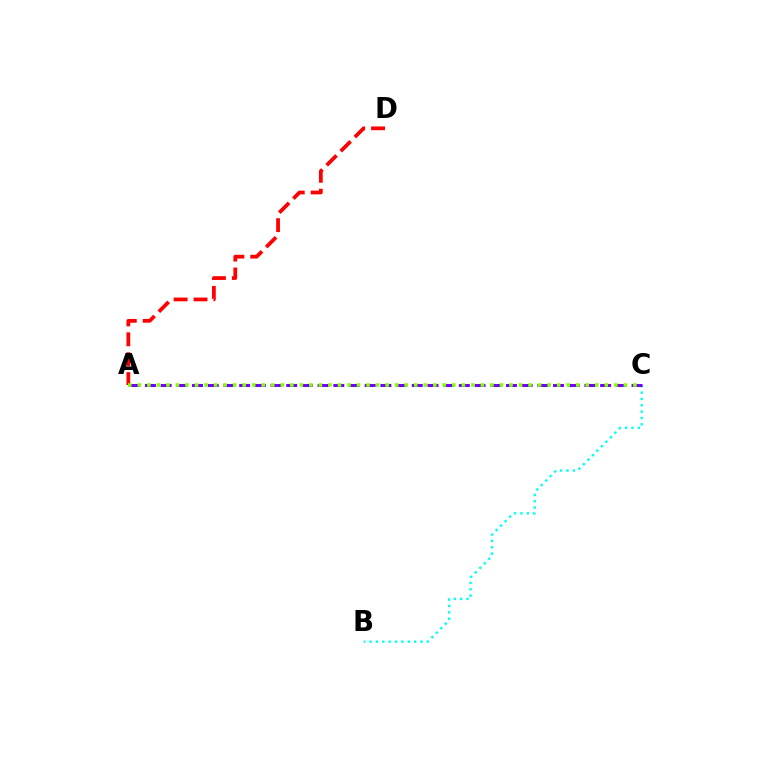{('B', 'C'): [{'color': '#00fff6', 'line_style': 'dotted', 'thickness': 1.73}], ('A', 'C'): [{'color': '#7200ff', 'line_style': 'dashed', 'thickness': 2.13}, {'color': '#84ff00', 'line_style': 'dotted', 'thickness': 2.59}], ('A', 'D'): [{'color': '#ff0000', 'line_style': 'dashed', 'thickness': 2.7}]}